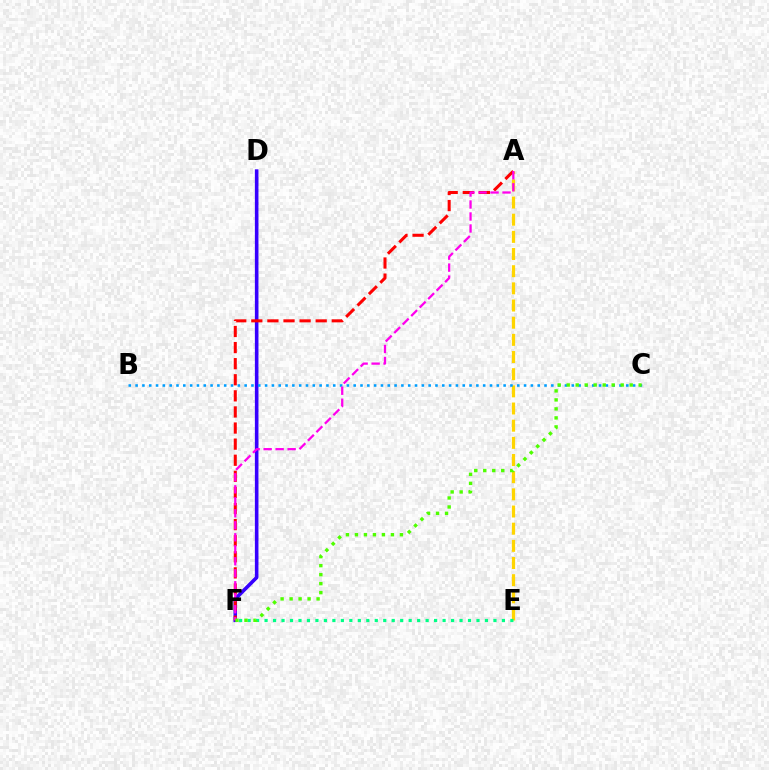{('A', 'E'): [{'color': '#ffd500', 'line_style': 'dashed', 'thickness': 2.33}], ('D', 'F'): [{'color': '#3700ff', 'line_style': 'solid', 'thickness': 2.59}], ('A', 'F'): [{'color': '#ff0000', 'line_style': 'dashed', 'thickness': 2.19}, {'color': '#ff00ed', 'line_style': 'dashed', 'thickness': 1.63}], ('E', 'F'): [{'color': '#00ff86', 'line_style': 'dotted', 'thickness': 2.3}], ('B', 'C'): [{'color': '#009eff', 'line_style': 'dotted', 'thickness': 1.85}], ('C', 'F'): [{'color': '#4fff00', 'line_style': 'dotted', 'thickness': 2.44}]}